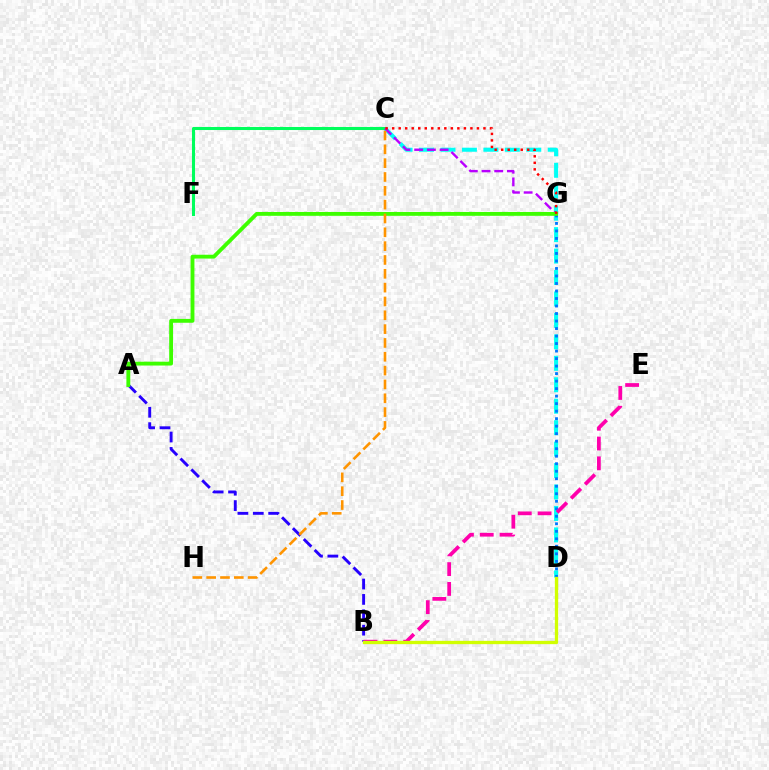{('C', 'D'): [{'color': '#00fff6', 'line_style': 'dashed', 'thickness': 2.91}], ('C', 'F'): [{'color': '#00ff5c', 'line_style': 'solid', 'thickness': 2.21}], ('A', 'B'): [{'color': '#2500ff', 'line_style': 'dashed', 'thickness': 2.09}], ('D', 'G'): [{'color': '#0074ff', 'line_style': 'dotted', 'thickness': 2.04}], ('C', 'G'): [{'color': '#b900ff', 'line_style': 'dashed', 'thickness': 1.73}, {'color': '#ff0000', 'line_style': 'dotted', 'thickness': 1.77}], ('B', 'E'): [{'color': '#ff00ac', 'line_style': 'dashed', 'thickness': 2.69}], ('A', 'G'): [{'color': '#3dff00', 'line_style': 'solid', 'thickness': 2.77}], ('C', 'H'): [{'color': '#ff9400', 'line_style': 'dashed', 'thickness': 1.88}], ('B', 'D'): [{'color': '#d1ff00', 'line_style': 'solid', 'thickness': 2.38}]}